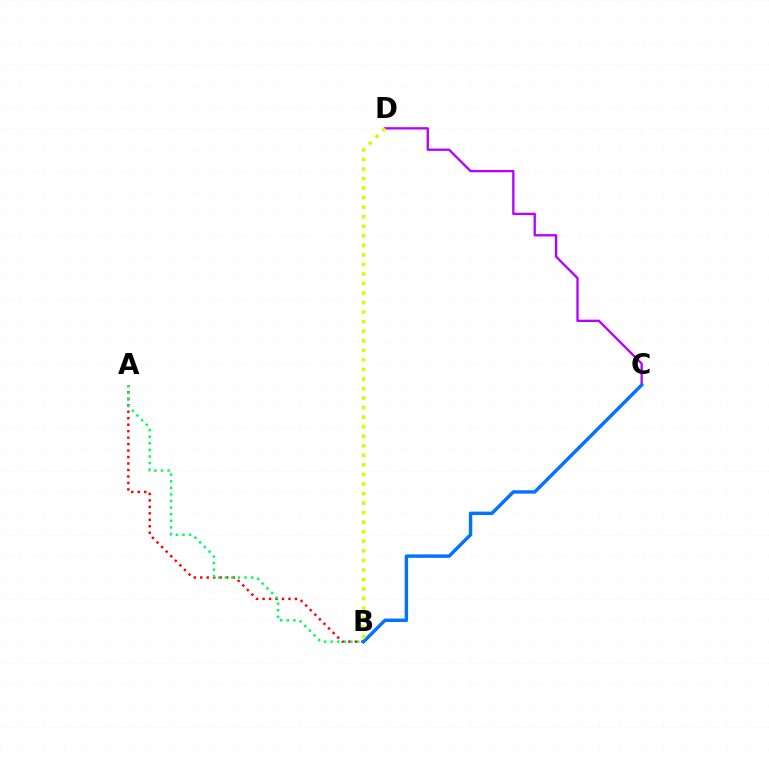{('A', 'B'): [{'color': '#ff0000', 'line_style': 'dotted', 'thickness': 1.76}, {'color': '#00ff5c', 'line_style': 'dotted', 'thickness': 1.79}], ('C', 'D'): [{'color': '#b900ff', 'line_style': 'solid', 'thickness': 1.67}], ('B', 'C'): [{'color': '#0074ff', 'line_style': 'solid', 'thickness': 2.46}], ('B', 'D'): [{'color': '#d1ff00', 'line_style': 'dotted', 'thickness': 2.59}]}